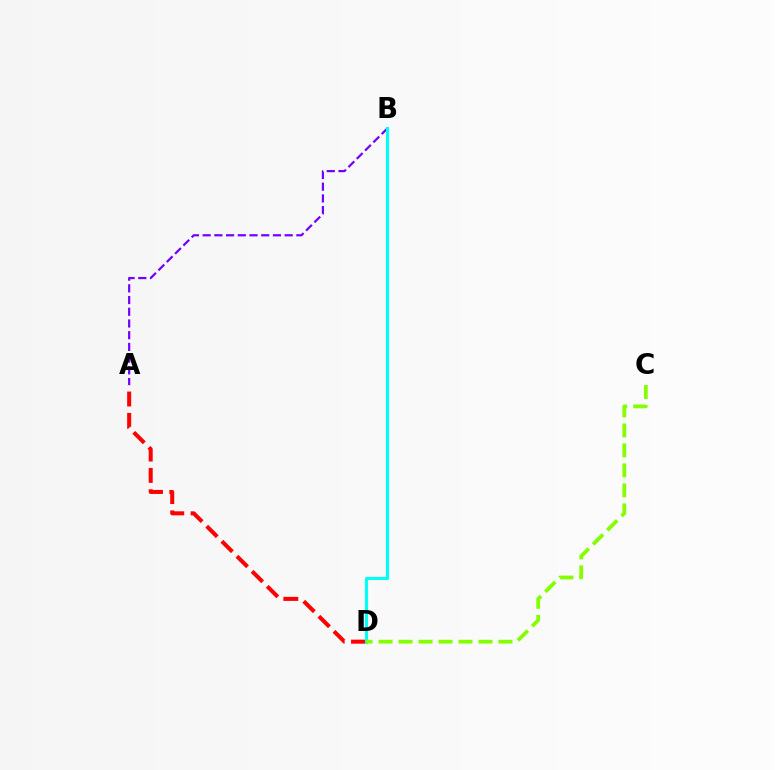{('A', 'D'): [{'color': '#ff0000', 'line_style': 'dashed', 'thickness': 2.9}], ('A', 'B'): [{'color': '#7200ff', 'line_style': 'dashed', 'thickness': 1.59}], ('B', 'D'): [{'color': '#00fff6', 'line_style': 'solid', 'thickness': 2.26}], ('C', 'D'): [{'color': '#84ff00', 'line_style': 'dashed', 'thickness': 2.72}]}